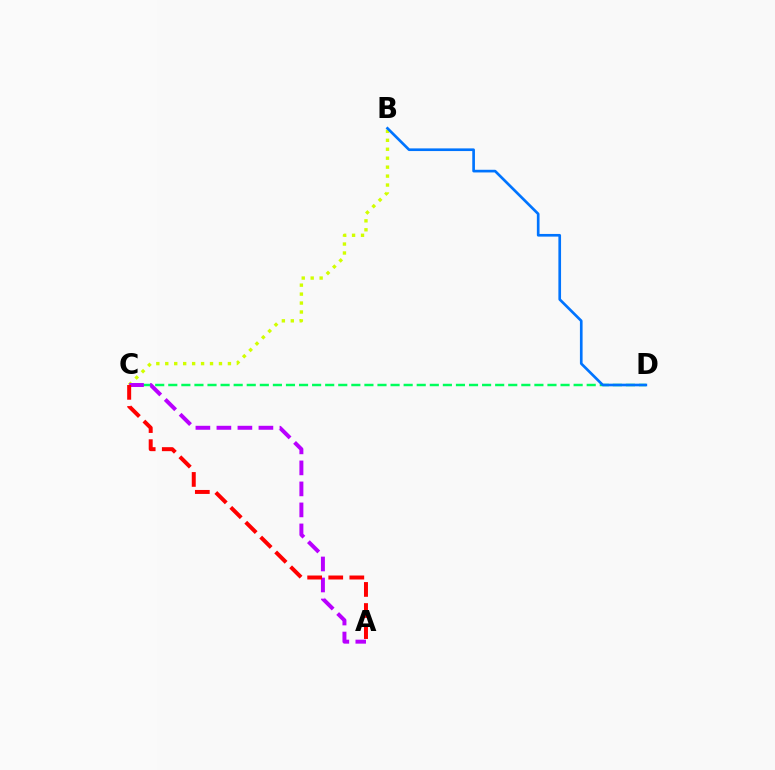{('C', 'D'): [{'color': '#00ff5c', 'line_style': 'dashed', 'thickness': 1.78}], ('B', 'C'): [{'color': '#d1ff00', 'line_style': 'dotted', 'thickness': 2.43}], ('B', 'D'): [{'color': '#0074ff', 'line_style': 'solid', 'thickness': 1.92}], ('A', 'C'): [{'color': '#b900ff', 'line_style': 'dashed', 'thickness': 2.85}, {'color': '#ff0000', 'line_style': 'dashed', 'thickness': 2.86}]}